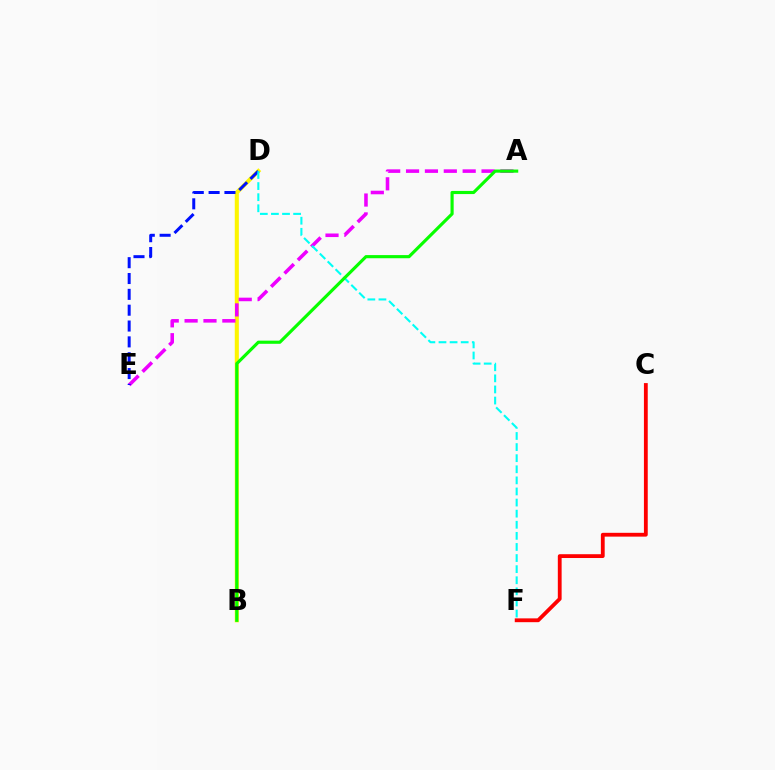{('B', 'D'): [{'color': '#fcf500', 'line_style': 'solid', 'thickness': 2.94}], ('C', 'F'): [{'color': '#ff0000', 'line_style': 'solid', 'thickness': 2.74}], ('A', 'E'): [{'color': '#ee00ff', 'line_style': 'dashed', 'thickness': 2.56}], ('D', 'E'): [{'color': '#0010ff', 'line_style': 'dashed', 'thickness': 2.15}], ('D', 'F'): [{'color': '#00fff6', 'line_style': 'dashed', 'thickness': 1.51}], ('A', 'B'): [{'color': '#08ff00', 'line_style': 'solid', 'thickness': 2.26}]}